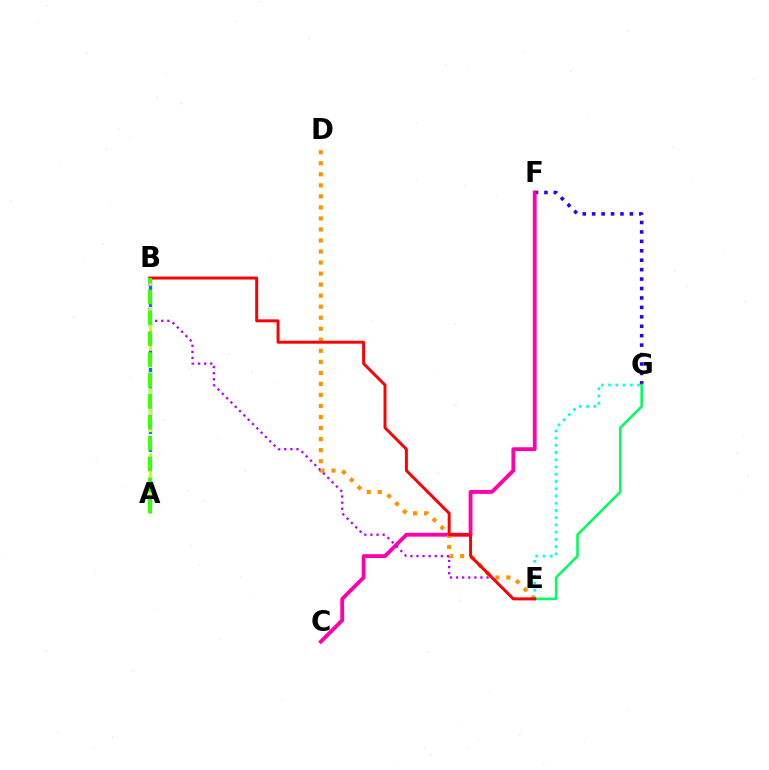{('A', 'B'): [{'color': '#0074ff', 'line_style': 'dashed', 'thickness': 2.43}, {'color': '#d1ff00', 'line_style': 'dashed', 'thickness': 2.21}, {'color': '#3dff00', 'line_style': 'dashed', 'thickness': 2.84}], ('F', 'G'): [{'color': '#2500ff', 'line_style': 'dotted', 'thickness': 2.56}], ('C', 'F'): [{'color': '#ff00ac', 'line_style': 'solid', 'thickness': 2.76}], ('D', 'E'): [{'color': '#ff9400', 'line_style': 'dotted', 'thickness': 3.0}], ('B', 'E'): [{'color': '#b900ff', 'line_style': 'dotted', 'thickness': 1.66}, {'color': '#ff0000', 'line_style': 'solid', 'thickness': 2.13}], ('E', 'G'): [{'color': '#00ff5c', 'line_style': 'solid', 'thickness': 1.83}, {'color': '#00fff6', 'line_style': 'dotted', 'thickness': 1.96}]}